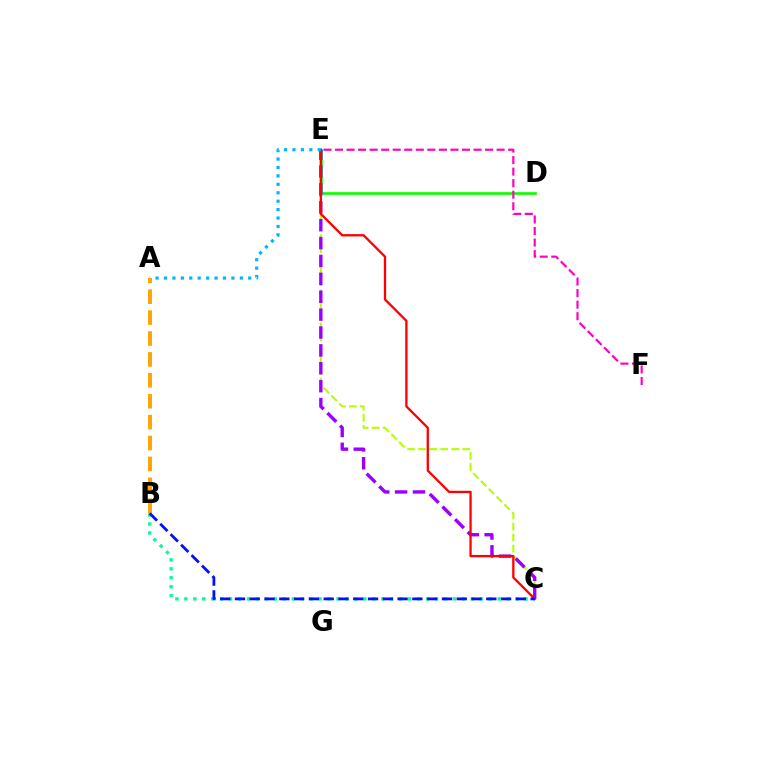{('C', 'E'): [{'color': '#b3ff00', 'line_style': 'dashed', 'thickness': 1.5}, {'color': '#9b00ff', 'line_style': 'dashed', 'thickness': 2.43}, {'color': '#ff0000', 'line_style': 'solid', 'thickness': 1.66}], ('B', 'C'): [{'color': '#00ff9d', 'line_style': 'dotted', 'thickness': 2.43}, {'color': '#0010ff', 'line_style': 'dashed', 'thickness': 2.01}], ('D', 'E'): [{'color': '#08ff00', 'line_style': 'solid', 'thickness': 1.9}], ('A', 'E'): [{'color': '#00b5ff', 'line_style': 'dotted', 'thickness': 2.29}], ('E', 'F'): [{'color': '#ff00bd', 'line_style': 'dashed', 'thickness': 1.57}], ('A', 'B'): [{'color': '#ffa500', 'line_style': 'dashed', 'thickness': 2.84}]}